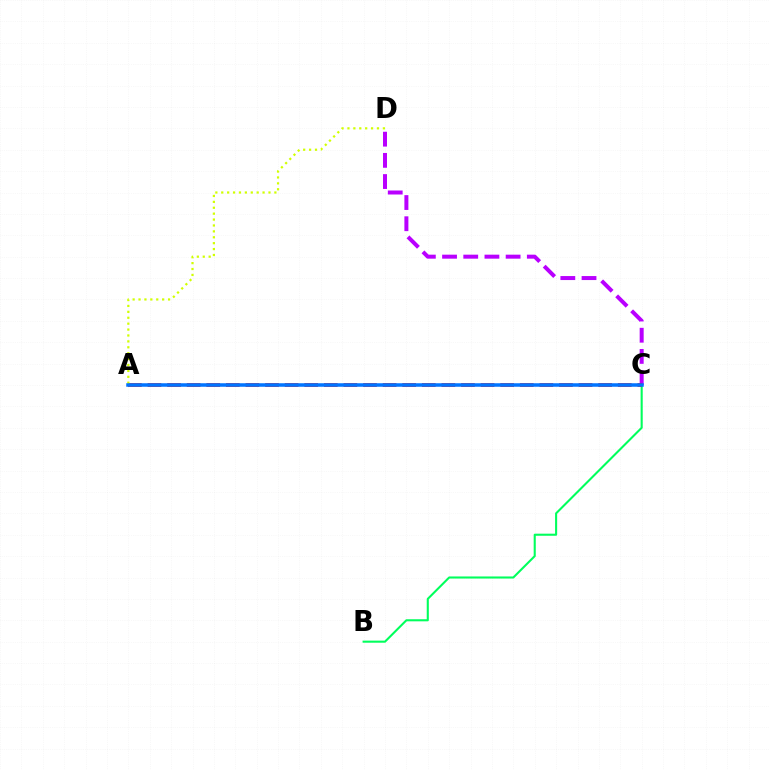{('C', 'D'): [{'color': '#b900ff', 'line_style': 'dashed', 'thickness': 2.88}], ('B', 'C'): [{'color': '#00ff5c', 'line_style': 'solid', 'thickness': 1.5}], ('A', 'C'): [{'color': '#ff0000', 'line_style': 'dashed', 'thickness': 2.66}, {'color': '#0074ff', 'line_style': 'solid', 'thickness': 2.53}], ('A', 'D'): [{'color': '#d1ff00', 'line_style': 'dotted', 'thickness': 1.6}]}